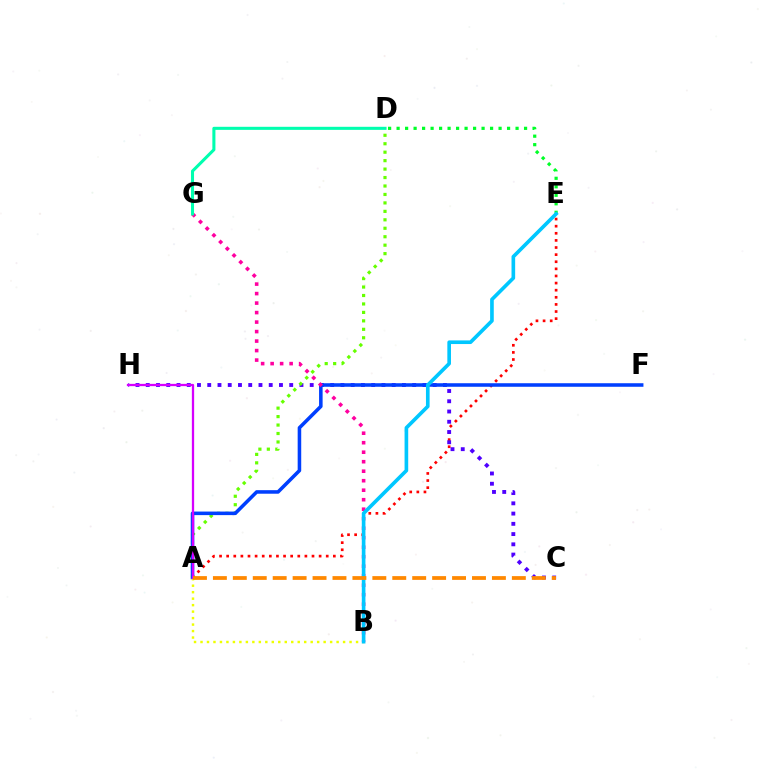{('A', 'E'): [{'color': '#ff0000', 'line_style': 'dotted', 'thickness': 1.93}], ('C', 'H'): [{'color': '#4f00ff', 'line_style': 'dotted', 'thickness': 2.78}], ('A', 'D'): [{'color': '#66ff00', 'line_style': 'dotted', 'thickness': 2.3}], ('D', 'E'): [{'color': '#00ff27', 'line_style': 'dotted', 'thickness': 2.31}], ('A', 'F'): [{'color': '#003fff', 'line_style': 'solid', 'thickness': 2.56}], ('B', 'G'): [{'color': '#ff00a0', 'line_style': 'dotted', 'thickness': 2.58}], ('A', 'B'): [{'color': '#eeff00', 'line_style': 'dotted', 'thickness': 1.76}], ('A', 'H'): [{'color': '#d600ff', 'line_style': 'solid', 'thickness': 1.64}], ('B', 'E'): [{'color': '#00c7ff', 'line_style': 'solid', 'thickness': 2.62}], ('D', 'G'): [{'color': '#00ffaf', 'line_style': 'solid', 'thickness': 2.21}], ('A', 'C'): [{'color': '#ff8800', 'line_style': 'dashed', 'thickness': 2.71}]}